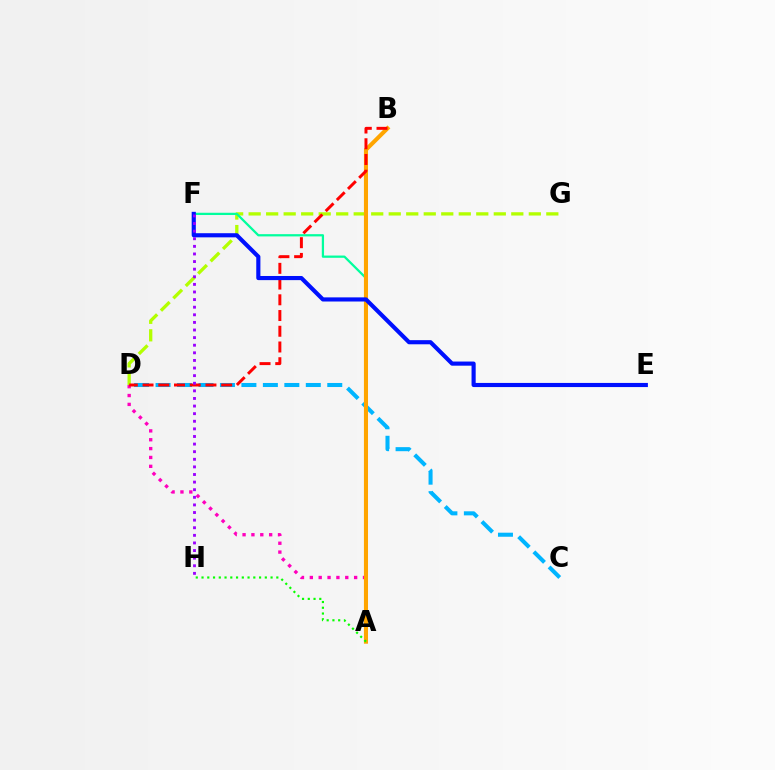{('A', 'D'): [{'color': '#ff00bd', 'line_style': 'dotted', 'thickness': 2.41}], ('D', 'G'): [{'color': '#b3ff00', 'line_style': 'dashed', 'thickness': 2.38}], ('A', 'F'): [{'color': '#00ff9d', 'line_style': 'solid', 'thickness': 1.62}], ('C', 'D'): [{'color': '#00b5ff', 'line_style': 'dashed', 'thickness': 2.92}], ('A', 'B'): [{'color': '#ffa500', 'line_style': 'solid', 'thickness': 2.93}], ('B', 'D'): [{'color': '#ff0000', 'line_style': 'dashed', 'thickness': 2.14}], ('E', 'F'): [{'color': '#0010ff', 'line_style': 'solid', 'thickness': 2.98}], ('A', 'H'): [{'color': '#08ff00', 'line_style': 'dotted', 'thickness': 1.56}], ('F', 'H'): [{'color': '#9b00ff', 'line_style': 'dotted', 'thickness': 2.07}]}